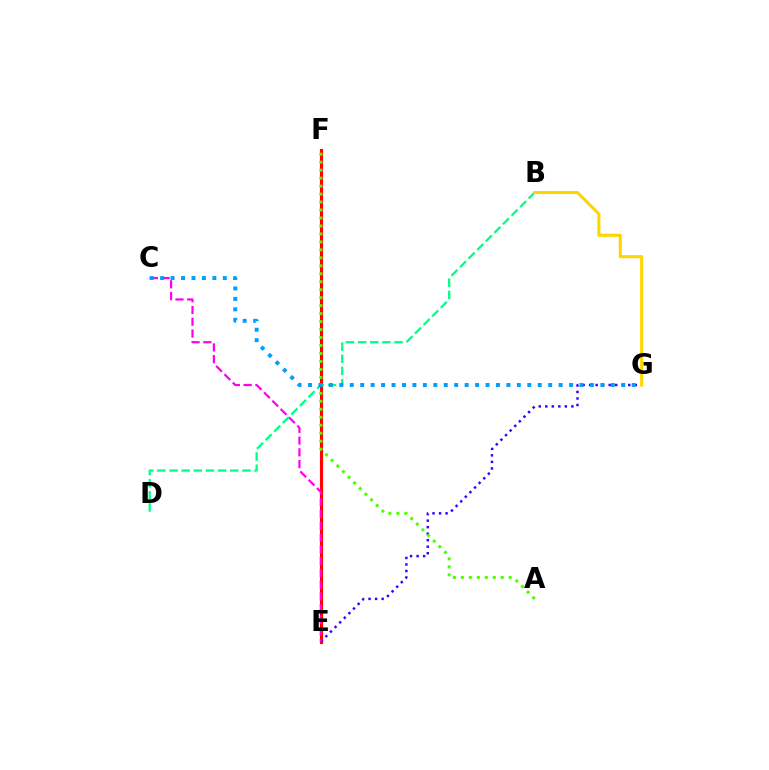{('E', 'F'): [{'color': '#ff0000', 'line_style': 'solid', 'thickness': 2.25}], ('E', 'G'): [{'color': '#3700ff', 'line_style': 'dotted', 'thickness': 1.77}], ('A', 'F'): [{'color': '#4fff00', 'line_style': 'dotted', 'thickness': 2.17}], ('C', 'E'): [{'color': '#ff00ed', 'line_style': 'dashed', 'thickness': 1.6}], ('B', 'D'): [{'color': '#00ff86', 'line_style': 'dashed', 'thickness': 1.65}], ('C', 'G'): [{'color': '#009eff', 'line_style': 'dotted', 'thickness': 2.84}], ('B', 'G'): [{'color': '#ffd500', 'line_style': 'solid', 'thickness': 2.22}]}